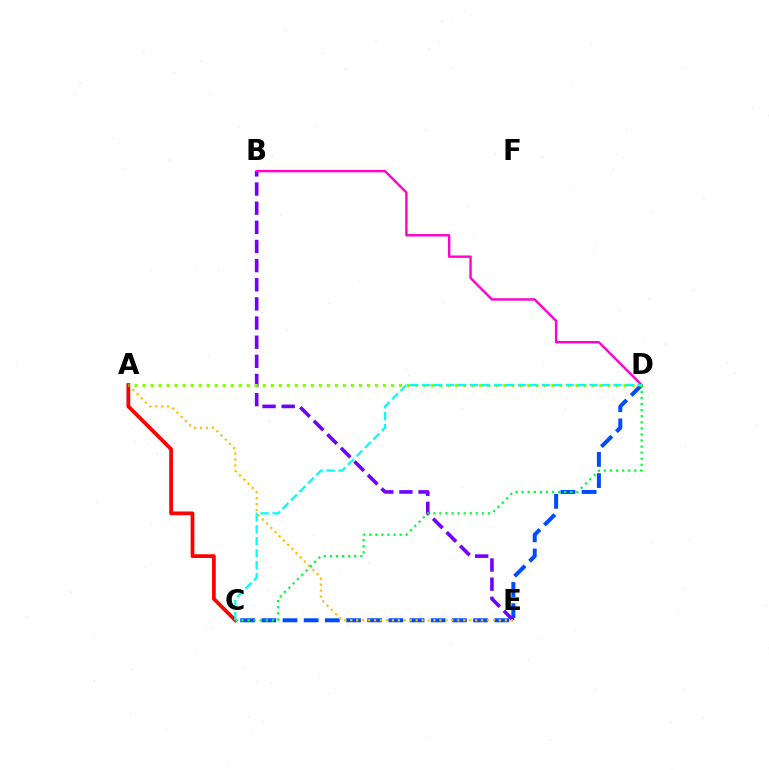{('C', 'D'): [{'color': '#004bff', 'line_style': 'dashed', 'thickness': 2.88}, {'color': '#00ff39', 'line_style': 'dotted', 'thickness': 1.65}, {'color': '#00fff6', 'line_style': 'dashed', 'thickness': 1.62}], ('B', 'E'): [{'color': '#7200ff', 'line_style': 'dashed', 'thickness': 2.6}], ('A', 'E'): [{'color': '#ffbd00', 'line_style': 'dotted', 'thickness': 1.62}], ('B', 'D'): [{'color': '#ff00cf', 'line_style': 'solid', 'thickness': 1.73}], ('A', 'C'): [{'color': '#ff0000', 'line_style': 'solid', 'thickness': 2.7}], ('A', 'D'): [{'color': '#84ff00', 'line_style': 'dotted', 'thickness': 2.18}]}